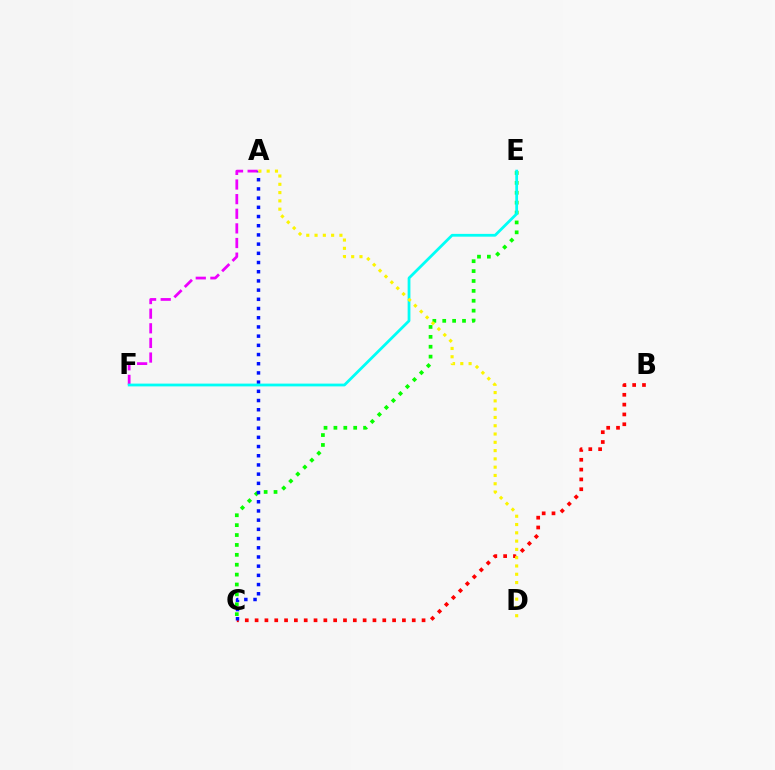{('A', 'F'): [{'color': '#ee00ff', 'line_style': 'dashed', 'thickness': 1.99}], ('C', 'E'): [{'color': '#08ff00', 'line_style': 'dotted', 'thickness': 2.69}], ('B', 'C'): [{'color': '#ff0000', 'line_style': 'dotted', 'thickness': 2.67}], ('A', 'C'): [{'color': '#0010ff', 'line_style': 'dotted', 'thickness': 2.5}], ('E', 'F'): [{'color': '#00fff6', 'line_style': 'solid', 'thickness': 2.0}], ('A', 'D'): [{'color': '#fcf500', 'line_style': 'dotted', 'thickness': 2.25}]}